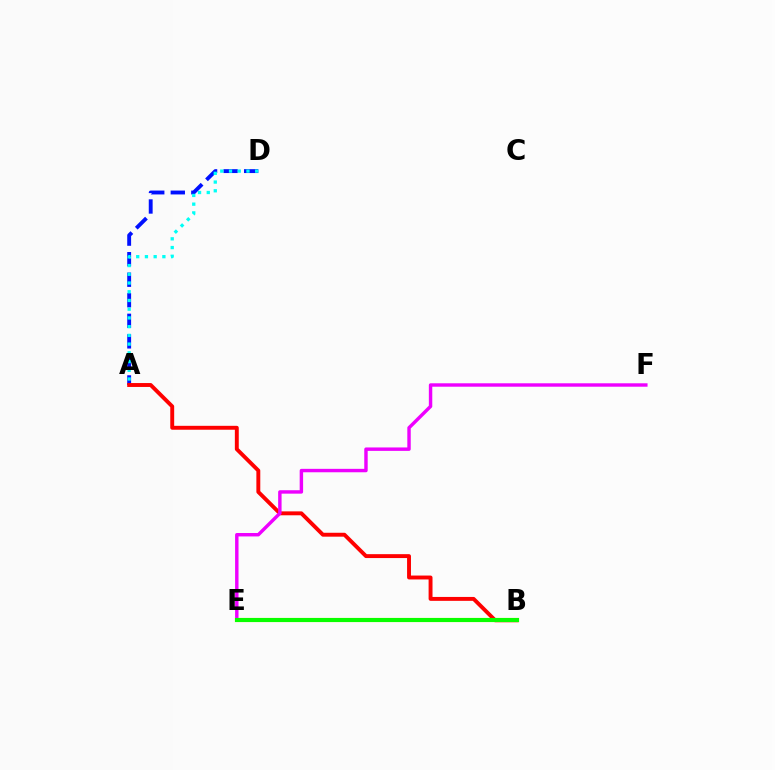{('A', 'D'): [{'color': '#0010ff', 'line_style': 'dashed', 'thickness': 2.79}, {'color': '#00fff6', 'line_style': 'dotted', 'thickness': 2.37}], ('B', 'E'): [{'color': '#fcf500', 'line_style': 'solid', 'thickness': 2.98}, {'color': '#08ff00', 'line_style': 'solid', 'thickness': 2.95}], ('A', 'B'): [{'color': '#ff0000', 'line_style': 'solid', 'thickness': 2.81}], ('E', 'F'): [{'color': '#ee00ff', 'line_style': 'solid', 'thickness': 2.47}]}